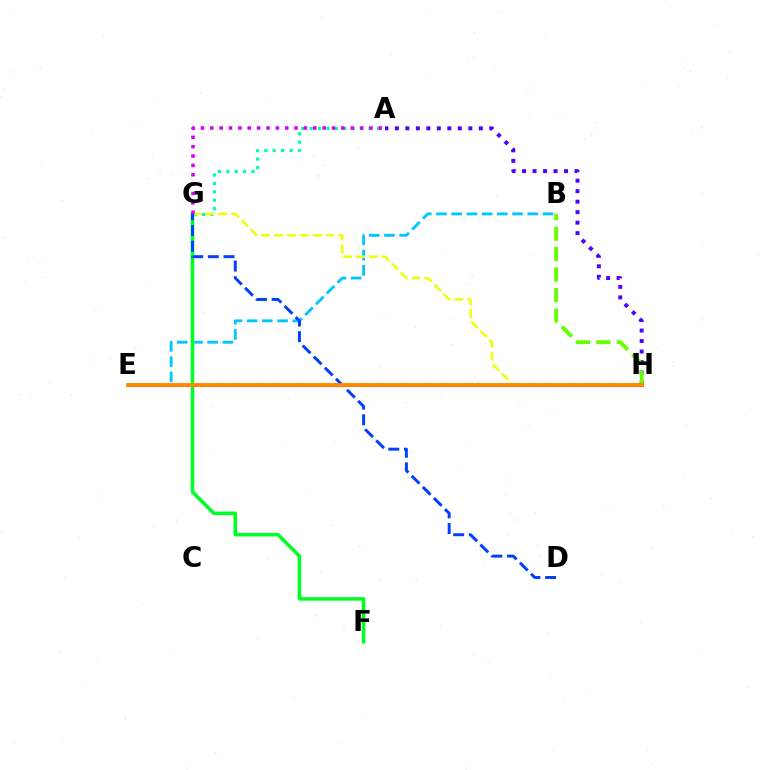{('A', 'G'): [{'color': '#00ffaf', 'line_style': 'dotted', 'thickness': 2.29}, {'color': '#d600ff', 'line_style': 'dotted', 'thickness': 2.54}], ('B', 'E'): [{'color': '#00c7ff', 'line_style': 'dashed', 'thickness': 2.07}], ('G', 'H'): [{'color': '#eeff00', 'line_style': 'dashed', 'thickness': 1.75}], ('F', 'G'): [{'color': '#00ff27', 'line_style': 'solid', 'thickness': 2.56}], ('A', 'H'): [{'color': '#4f00ff', 'line_style': 'dotted', 'thickness': 2.85}], ('B', 'H'): [{'color': '#66ff00', 'line_style': 'dashed', 'thickness': 2.78}], ('E', 'H'): [{'color': '#ff0000', 'line_style': 'dashed', 'thickness': 1.76}, {'color': '#ff00a0', 'line_style': 'solid', 'thickness': 2.18}, {'color': '#ff8800', 'line_style': 'solid', 'thickness': 2.76}], ('D', 'G'): [{'color': '#003fff', 'line_style': 'dashed', 'thickness': 2.13}]}